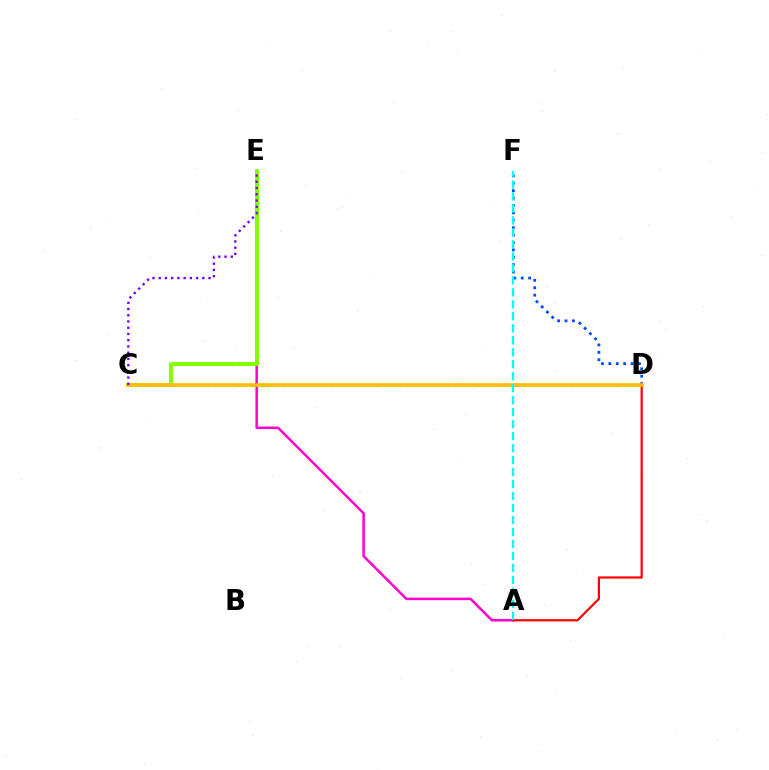{('A', 'E'): [{'color': '#ff00cf', 'line_style': 'solid', 'thickness': 1.79}], ('C', 'E'): [{'color': '#84ff00', 'line_style': 'solid', 'thickness': 2.79}, {'color': '#7200ff', 'line_style': 'dotted', 'thickness': 1.69}], ('C', 'D'): [{'color': '#00ff39', 'line_style': 'dotted', 'thickness': 2.1}, {'color': '#ffbd00', 'line_style': 'solid', 'thickness': 2.64}], ('D', 'F'): [{'color': '#004bff', 'line_style': 'dotted', 'thickness': 2.01}], ('A', 'D'): [{'color': '#ff0000', 'line_style': 'solid', 'thickness': 1.59}], ('A', 'F'): [{'color': '#00fff6', 'line_style': 'dashed', 'thickness': 1.63}]}